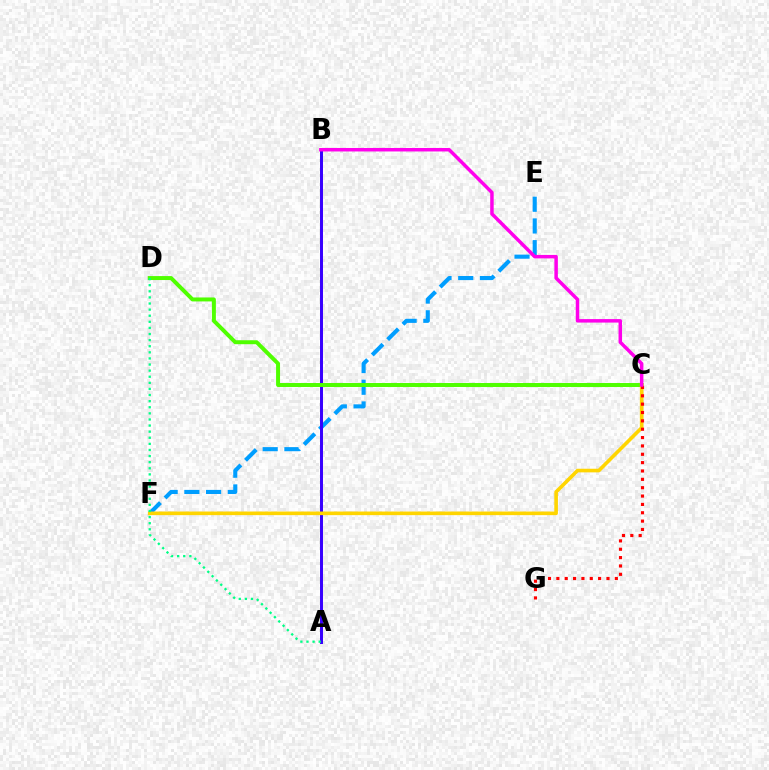{('E', 'F'): [{'color': '#009eff', 'line_style': 'dashed', 'thickness': 2.95}], ('A', 'B'): [{'color': '#3700ff', 'line_style': 'solid', 'thickness': 2.14}], ('C', 'D'): [{'color': '#4fff00', 'line_style': 'solid', 'thickness': 2.86}], ('C', 'F'): [{'color': '#ffd500', 'line_style': 'solid', 'thickness': 2.61}], ('C', 'G'): [{'color': '#ff0000', 'line_style': 'dotted', 'thickness': 2.27}], ('A', 'D'): [{'color': '#00ff86', 'line_style': 'dotted', 'thickness': 1.66}], ('B', 'C'): [{'color': '#ff00ed', 'line_style': 'solid', 'thickness': 2.51}]}